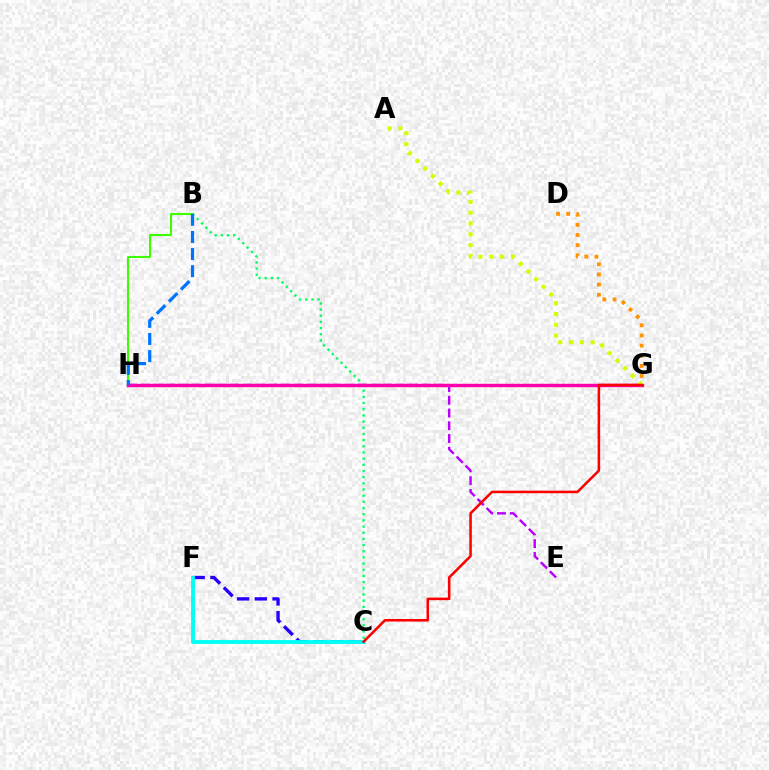{('E', 'H'): [{'color': '#b900ff', 'line_style': 'dashed', 'thickness': 1.73}], ('B', 'C'): [{'color': '#00ff5c', 'line_style': 'dotted', 'thickness': 1.68}], ('B', 'H'): [{'color': '#3dff00', 'line_style': 'solid', 'thickness': 1.51}, {'color': '#0074ff', 'line_style': 'dashed', 'thickness': 2.32}], ('C', 'F'): [{'color': '#2500ff', 'line_style': 'dashed', 'thickness': 2.41}, {'color': '#00fff6', 'line_style': 'solid', 'thickness': 2.77}], ('D', 'G'): [{'color': '#ff9400', 'line_style': 'dotted', 'thickness': 2.76}], ('G', 'H'): [{'color': '#ff00ac', 'line_style': 'solid', 'thickness': 2.46}], ('A', 'G'): [{'color': '#d1ff00', 'line_style': 'dotted', 'thickness': 2.93}], ('C', 'G'): [{'color': '#ff0000', 'line_style': 'solid', 'thickness': 1.84}]}